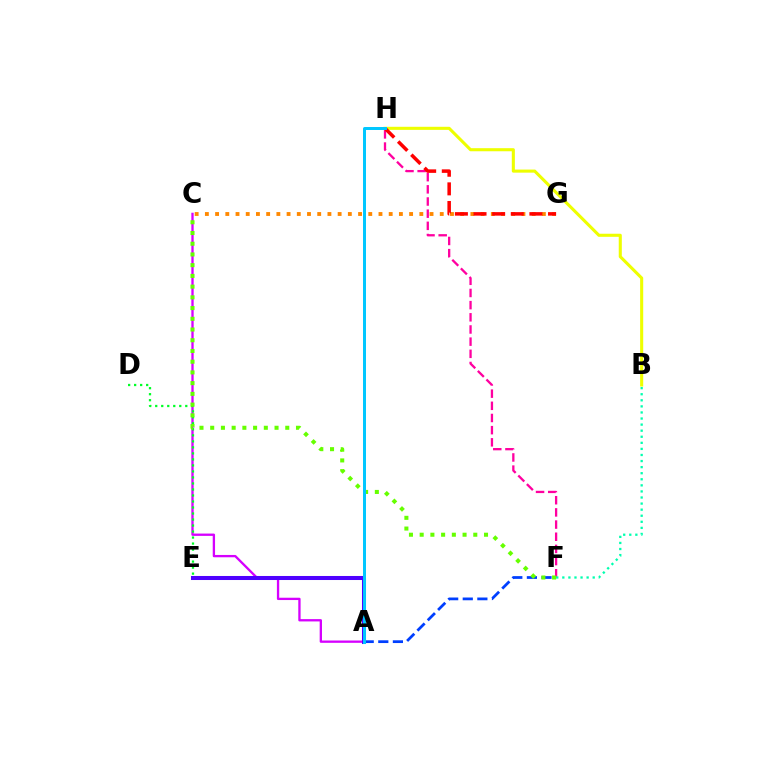{('A', 'F'): [{'color': '#003fff', 'line_style': 'dashed', 'thickness': 1.98}], ('A', 'C'): [{'color': '#d600ff', 'line_style': 'solid', 'thickness': 1.67}], ('B', 'H'): [{'color': '#eeff00', 'line_style': 'solid', 'thickness': 2.22}], ('D', 'E'): [{'color': '#00ff27', 'line_style': 'dotted', 'thickness': 1.63}], ('C', 'G'): [{'color': '#ff8800', 'line_style': 'dotted', 'thickness': 2.77}], ('A', 'E'): [{'color': '#4f00ff', 'line_style': 'solid', 'thickness': 2.91}], ('F', 'H'): [{'color': '#ff00a0', 'line_style': 'dashed', 'thickness': 1.65}], ('G', 'H'): [{'color': '#ff0000', 'line_style': 'dashed', 'thickness': 2.53}], ('B', 'F'): [{'color': '#00ffaf', 'line_style': 'dotted', 'thickness': 1.65}], ('C', 'F'): [{'color': '#66ff00', 'line_style': 'dotted', 'thickness': 2.91}], ('A', 'H'): [{'color': '#00c7ff', 'line_style': 'solid', 'thickness': 2.14}]}